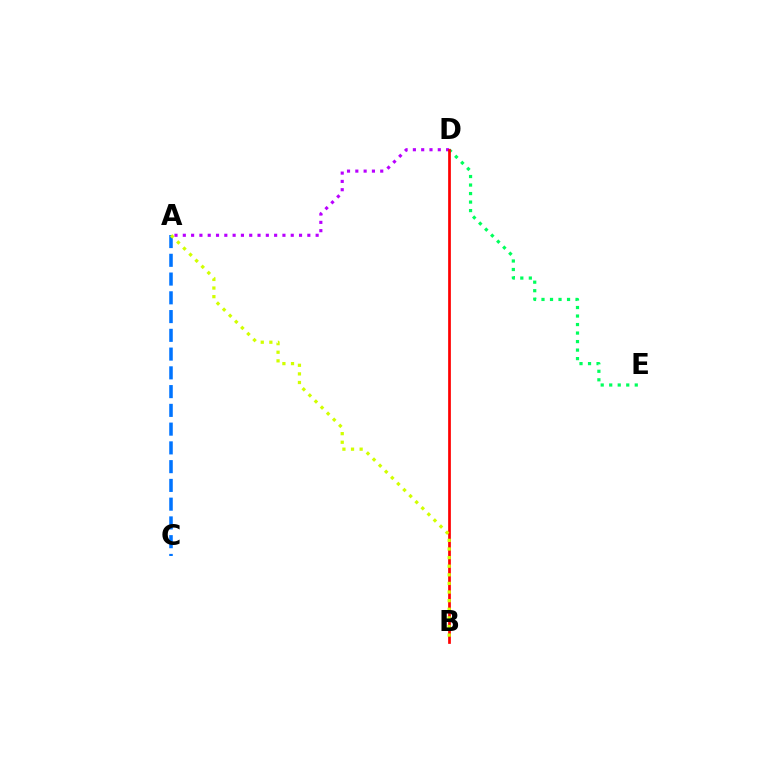{('A', 'D'): [{'color': '#b900ff', 'line_style': 'dotted', 'thickness': 2.26}], ('D', 'E'): [{'color': '#00ff5c', 'line_style': 'dotted', 'thickness': 2.31}], ('A', 'C'): [{'color': '#0074ff', 'line_style': 'dashed', 'thickness': 2.55}], ('B', 'D'): [{'color': '#ff0000', 'line_style': 'solid', 'thickness': 1.96}], ('A', 'B'): [{'color': '#d1ff00', 'line_style': 'dotted', 'thickness': 2.34}]}